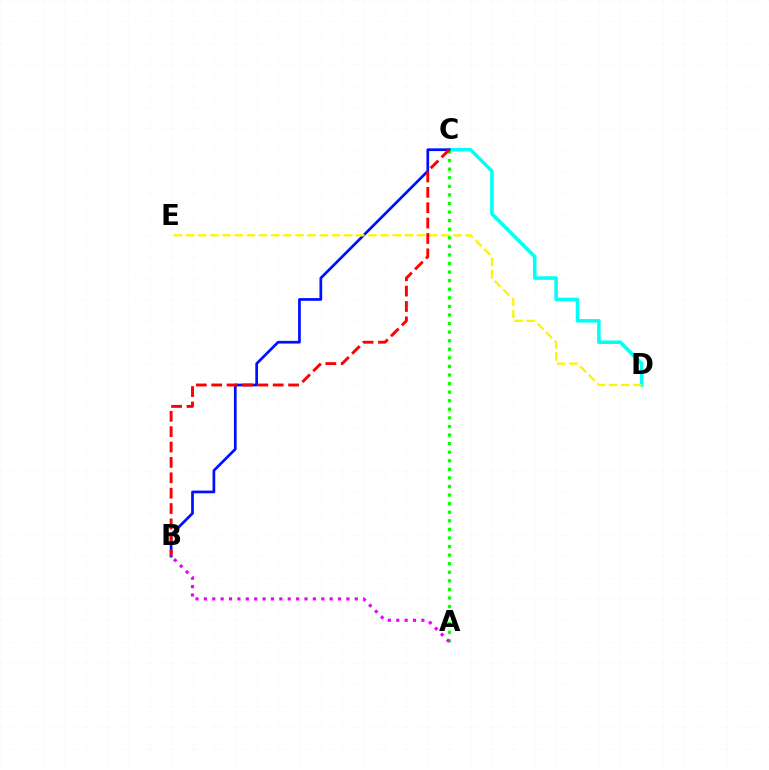{('C', 'D'): [{'color': '#00fff6', 'line_style': 'solid', 'thickness': 2.55}], ('B', 'C'): [{'color': '#0010ff', 'line_style': 'solid', 'thickness': 1.95}, {'color': '#ff0000', 'line_style': 'dashed', 'thickness': 2.09}], ('D', 'E'): [{'color': '#fcf500', 'line_style': 'dashed', 'thickness': 1.65}], ('A', 'C'): [{'color': '#08ff00', 'line_style': 'dotted', 'thickness': 2.33}], ('A', 'B'): [{'color': '#ee00ff', 'line_style': 'dotted', 'thickness': 2.28}]}